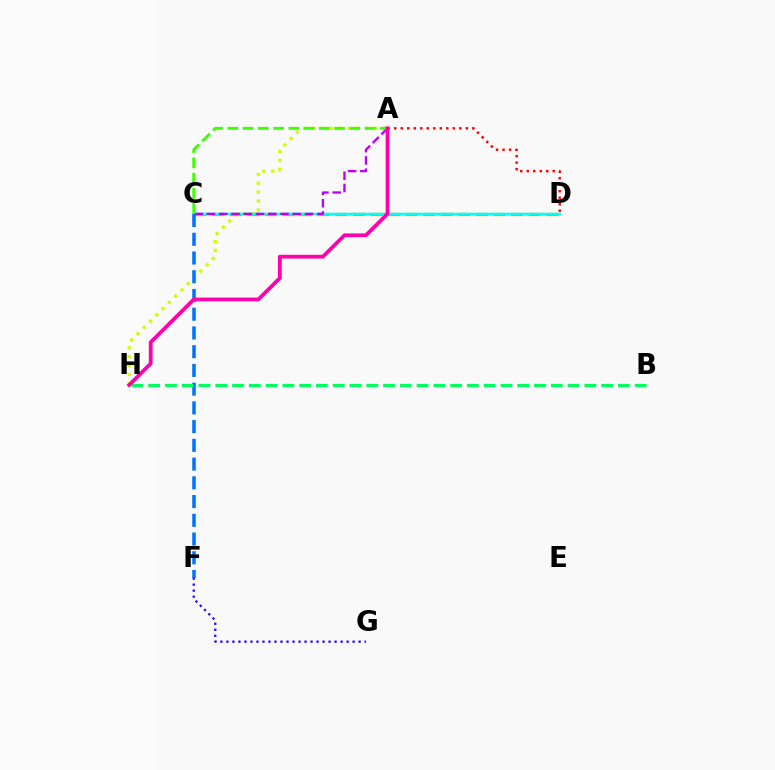{('A', 'H'): [{'color': '#d1ff00', 'line_style': 'dotted', 'thickness': 2.41}, {'color': '#ff00ac', 'line_style': 'solid', 'thickness': 2.7}], ('C', 'D'): [{'color': '#ff9400', 'line_style': 'dashed', 'thickness': 2.39}, {'color': '#00fff6', 'line_style': 'solid', 'thickness': 1.79}], ('F', 'G'): [{'color': '#2500ff', 'line_style': 'dotted', 'thickness': 1.63}], ('A', 'D'): [{'color': '#ff0000', 'line_style': 'dotted', 'thickness': 1.77}], ('A', 'C'): [{'color': '#b900ff', 'line_style': 'dashed', 'thickness': 1.67}, {'color': '#3dff00', 'line_style': 'dashed', 'thickness': 2.07}], ('C', 'F'): [{'color': '#0074ff', 'line_style': 'dashed', 'thickness': 2.55}], ('B', 'H'): [{'color': '#00ff5c', 'line_style': 'dashed', 'thickness': 2.28}]}